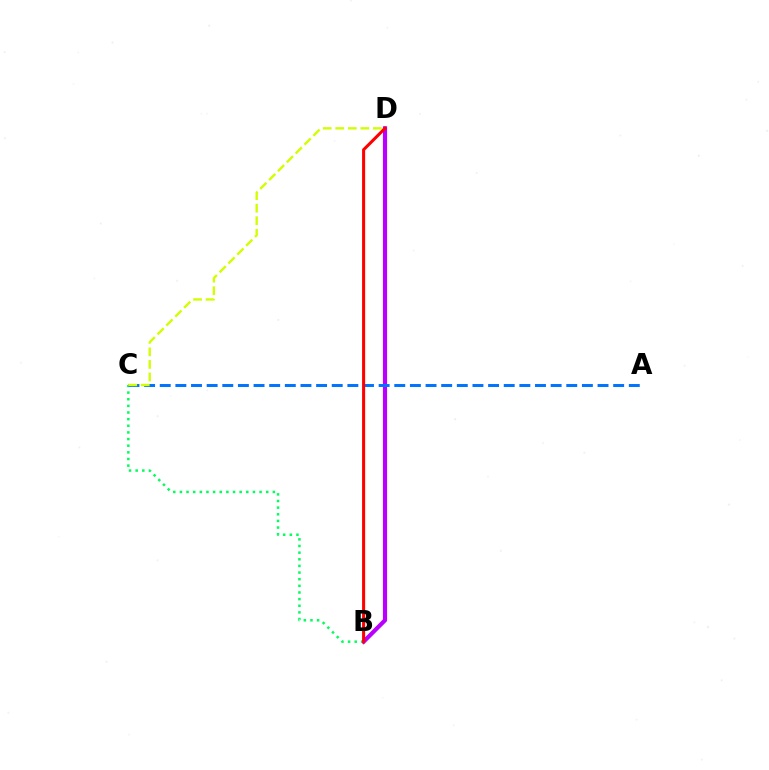{('B', 'D'): [{'color': '#b900ff', 'line_style': 'solid', 'thickness': 2.98}, {'color': '#ff0000', 'line_style': 'solid', 'thickness': 2.2}], ('B', 'C'): [{'color': '#00ff5c', 'line_style': 'dotted', 'thickness': 1.8}], ('A', 'C'): [{'color': '#0074ff', 'line_style': 'dashed', 'thickness': 2.12}], ('C', 'D'): [{'color': '#d1ff00', 'line_style': 'dashed', 'thickness': 1.7}]}